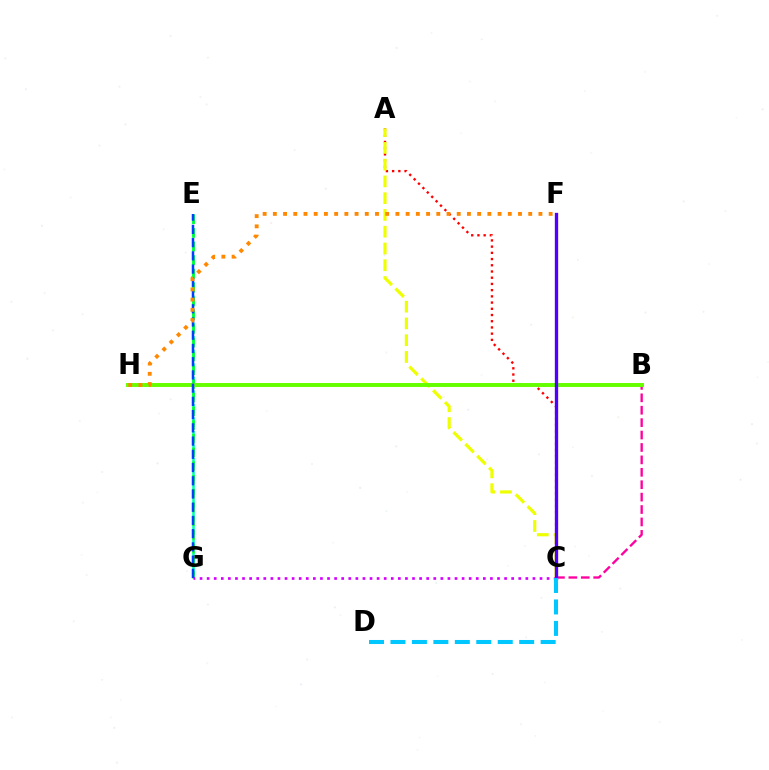{('E', 'G'): [{'color': '#00ffaf', 'line_style': 'dashed', 'thickness': 1.84}, {'color': '#00ff27', 'line_style': 'dashed', 'thickness': 1.86}, {'color': '#003fff', 'line_style': 'dashed', 'thickness': 1.8}], ('A', 'C'): [{'color': '#ff0000', 'line_style': 'dotted', 'thickness': 1.69}, {'color': '#eeff00', 'line_style': 'dashed', 'thickness': 2.28}], ('C', 'G'): [{'color': '#d600ff', 'line_style': 'dotted', 'thickness': 1.92}], ('B', 'C'): [{'color': '#ff00a0', 'line_style': 'dashed', 'thickness': 1.69}], ('B', 'H'): [{'color': '#66ff00', 'line_style': 'solid', 'thickness': 2.84}], ('C', 'F'): [{'color': '#4f00ff', 'line_style': 'solid', 'thickness': 2.39}], ('F', 'H'): [{'color': '#ff8800', 'line_style': 'dotted', 'thickness': 2.78}], ('C', 'D'): [{'color': '#00c7ff', 'line_style': 'dashed', 'thickness': 2.91}]}